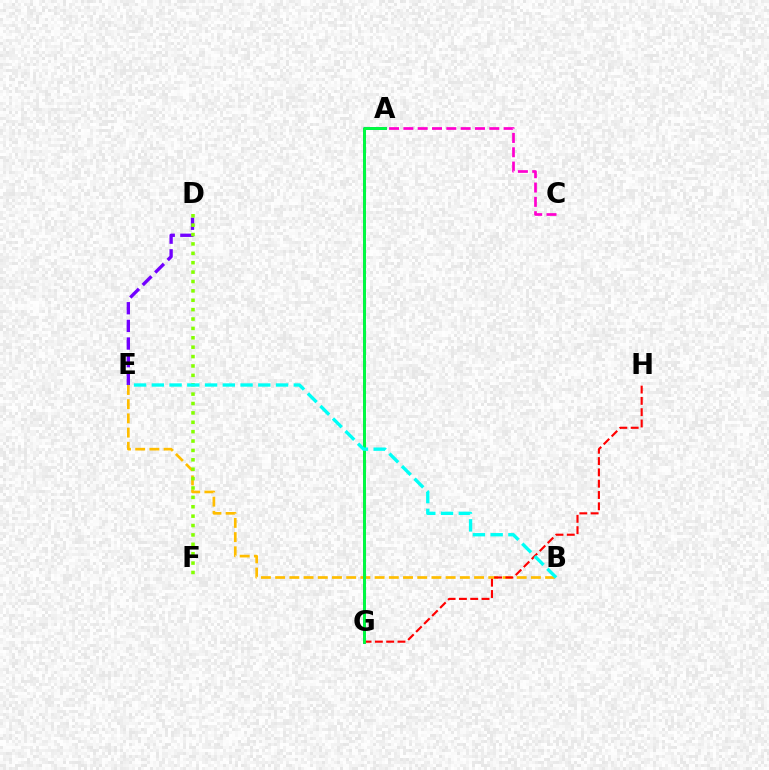{('A', 'C'): [{'color': '#ff00cf', 'line_style': 'dashed', 'thickness': 1.95}], ('D', 'E'): [{'color': '#7200ff', 'line_style': 'dashed', 'thickness': 2.4}], ('B', 'E'): [{'color': '#ffbd00', 'line_style': 'dashed', 'thickness': 1.93}, {'color': '#00fff6', 'line_style': 'dashed', 'thickness': 2.41}], ('D', 'F'): [{'color': '#84ff00', 'line_style': 'dotted', 'thickness': 2.55}], ('A', 'G'): [{'color': '#004bff', 'line_style': 'solid', 'thickness': 1.95}, {'color': '#00ff39', 'line_style': 'solid', 'thickness': 2.04}], ('G', 'H'): [{'color': '#ff0000', 'line_style': 'dashed', 'thickness': 1.54}]}